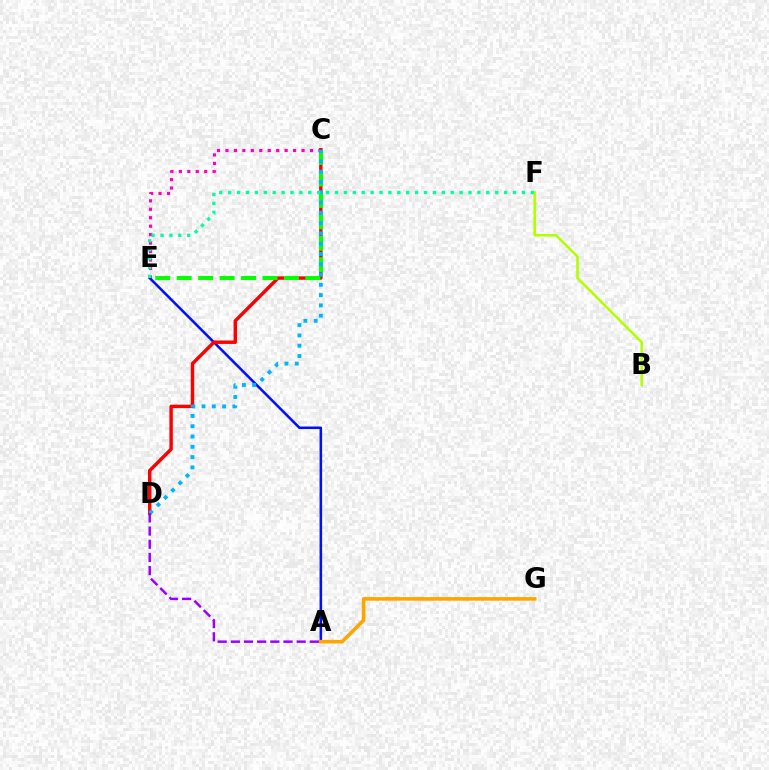{('C', 'E'): [{'color': '#ff00bd', 'line_style': 'dotted', 'thickness': 2.3}, {'color': '#08ff00', 'line_style': 'dashed', 'thickness': 2.91}], ('A', 'E'): [{'color': '#0010ff', 'line_style': 'solid', 'thickness': 1.83}], ('C', 'D'): [{'color': '#ff0000', 'line_style': 'solid', 'thickness': 2.47}, {'color': '#00b5ff', 'line_style': 'dotted', 'thickness': 2.8}], ('A', 'G'): [{'color': '#ffa500', 'line_style': 'solid', 'thickness': 2.58}], ('B', 'F'): [{'color': '#b3ff00', 'line_style': 'solid', 'thickness': 1.85}], ('E', 'F'): [{'color': '#00ff9d', 'line_style': 'dotted', 'thickness': 2.42}], ('A', 'D'): [{'color': '#9b00ff', 'line_style': 'dashed', 'thickness': 1.79}]}